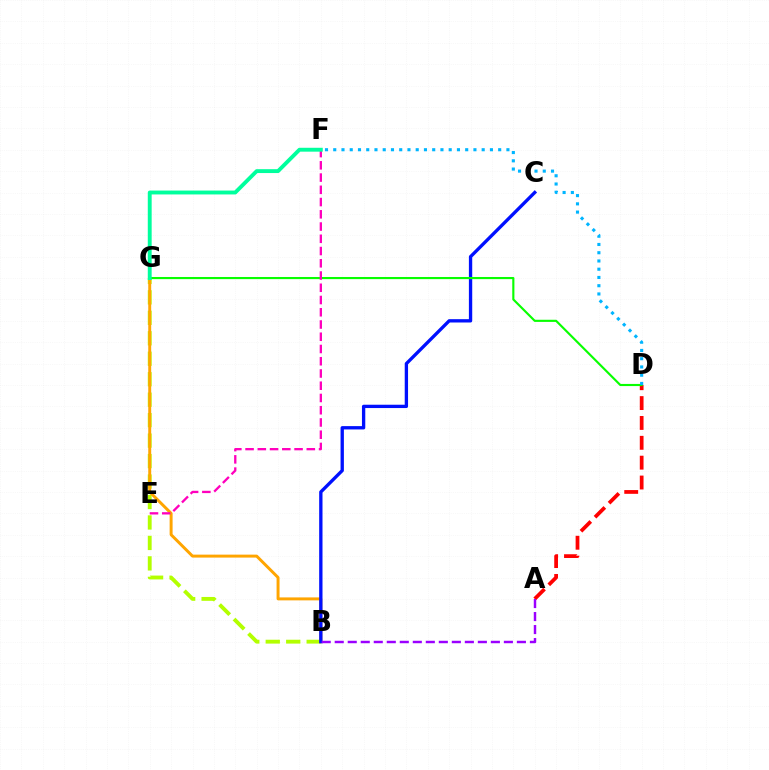{('B', 'G'): [{'color': '#b3ff00', 'line_style': 'dashed', 'thickness': 2.78}, {'color': '#ffa500', 'line_style': 'solid', 'thickness': 2.13}], ('A', 'D'): [{'color': '#ff0000', 'line_style': 'dashed', 'thickness': 2.7}], ('B', 'C'): [{'color': '#0010ff', 'line_style': 'solid', 'thickness': 2.4}], ('A', 'B'): [{'color': '#9b00ff', 'line_style': 'dashed', 'thickness': 1.77}], ('D', 'G'): [{'color': '#08ff00', 'line_style': 'solid', 'thickness': 1.54}], ('E', 'F'): [{'color': '#ff00bd', 'line_style': 'dashed', 'thickness': 1.66}], ('D', 'F'): [{'color': '#00b5ff', 'line_style': 'dotted', 'thickness': 2.24}], ('F', 'G'): [{'color': '#00ff9d', 'line_style': 'solid', 'thickness': 2.79}]}